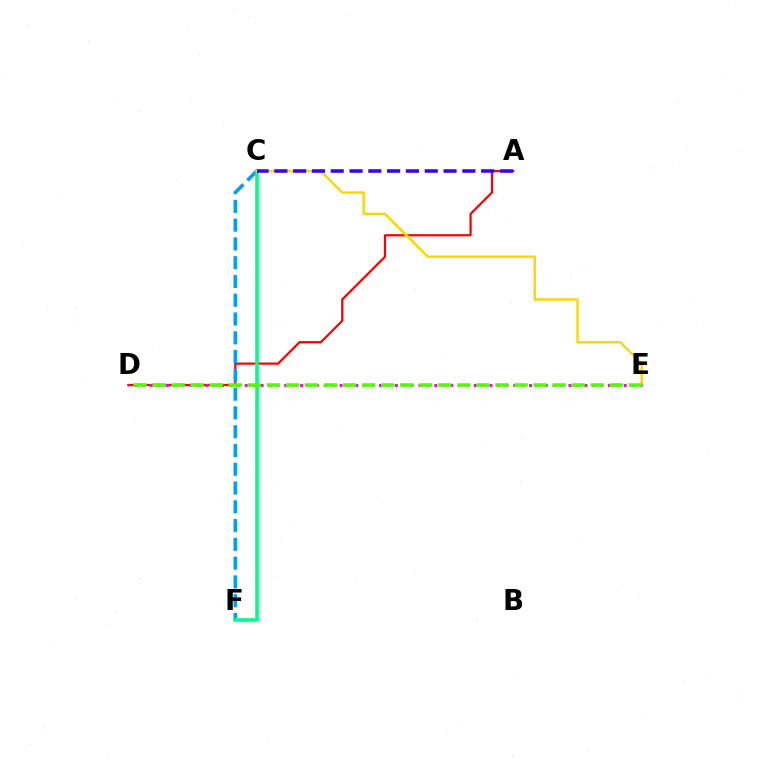{('A', 'D'): [{'color': '#ff0000', 'line_style': 'solid', 'thickness': 1.61}], ('C', 'F'): [{'color': '#009eff', 'line_style': 'dashed', 'thickness': 2.55}, {'color': '#00ff86', 'line_style': 'solid', 'thickness': 2.61}], ('C', 'E'): [{'color': '#ffd500', 'line_style': 'solid', 'thickness': 1.73}], ('D', 'E'): [{'color': '#ff00ed', 'line_style': 'dotted', 'thickness': 2.14}, {'color': '#4fff00', 'line_style': 'dashed', 'thickness': 2.59}], ('A', 'C'): [{'color': '#3700ff', 'line_style': 'dashed', 'thickness': 2.55}]}